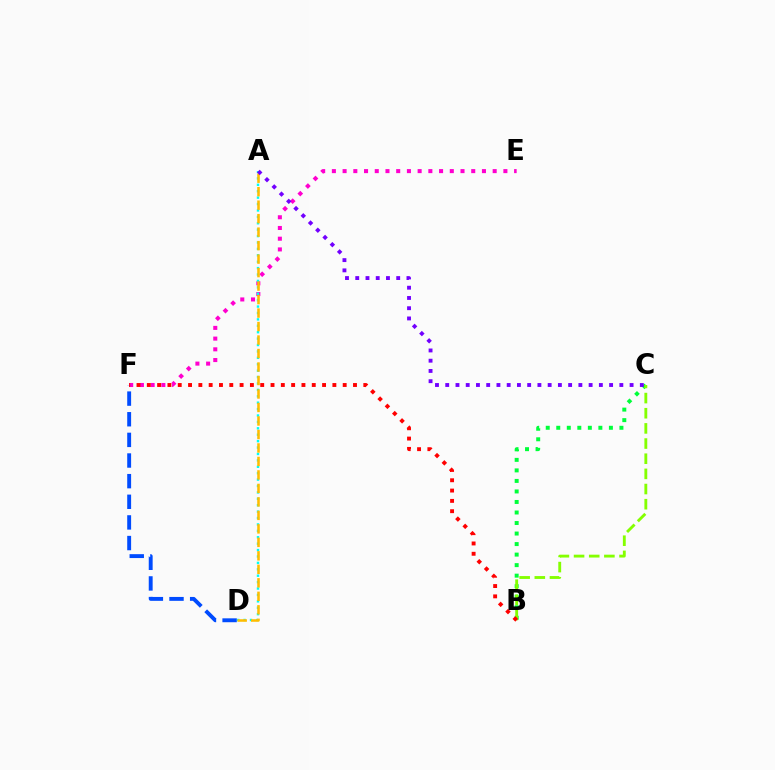{('E', 'F'): [{'color': '#ff00cf', 'line_style': 'dotted', 'thickness': 2.91}], ('B', 'C'): [{'color': '#00ff39', 'line_style': 'dotted', 'thickness': 2.86}, {'color': '#84ff00', 'line_style': 'dashed', 'thickness': 2.06}], ('D', 'F'): [{'color': '#004bff', 'line_style': 'dashed', 'thickness': 2.8}], ('B', 'F'): [{'color': '#ff0000', 'line_style': 'dotted', 'thickness': 2.8}], ('A', 'D'): [{'color': '#00fff6', 'line_style': 'dotted', 'thickness': 1.74}, {'color': '#ffbd00', 'line_style': 'dashed', 'thickness': 1.83}], ('A', 'C'): [{'color': '#7200ff', 'line_style': 'dotted', 'thickness': 2.78}]}